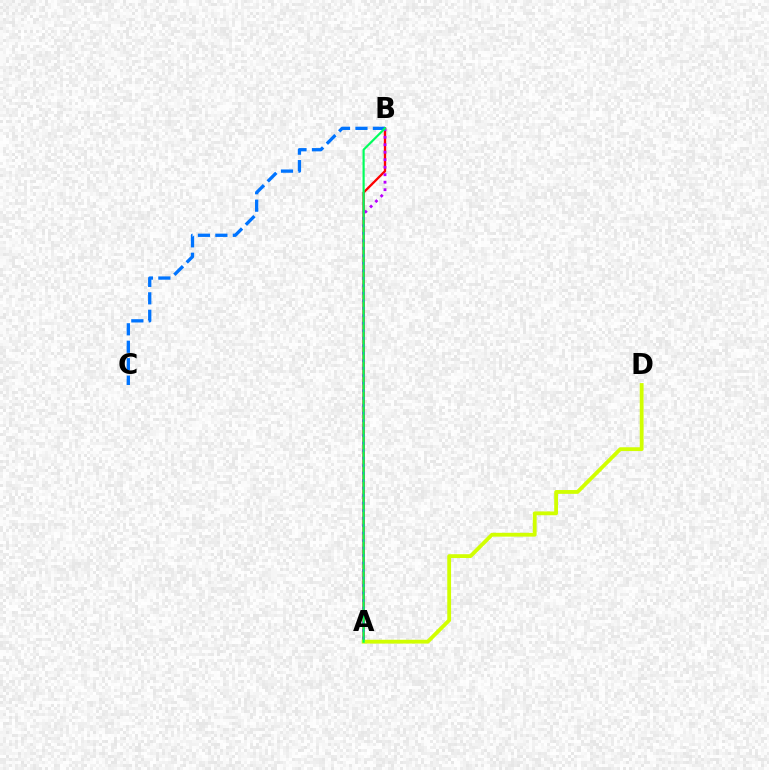{('A', 'B'): [{'color': '#ff0000', 'line_style': 'solid', 'thickness': 1.67}, {'color': '#b900ff', 'line_style': 'dotted', 'thickness': 2.04}, {'color': '#00ff5c', 'line_style': 'solid', 'thickness': 1.56}], ('A', 'D'): [{'color': '#d1ff00', 'line_style': 'solid', 'thickness': 2.74}], ('B', 'C'): [{'color': '#0074ff', 'line_style': 'dashed', 'thickness': 2.37}]}